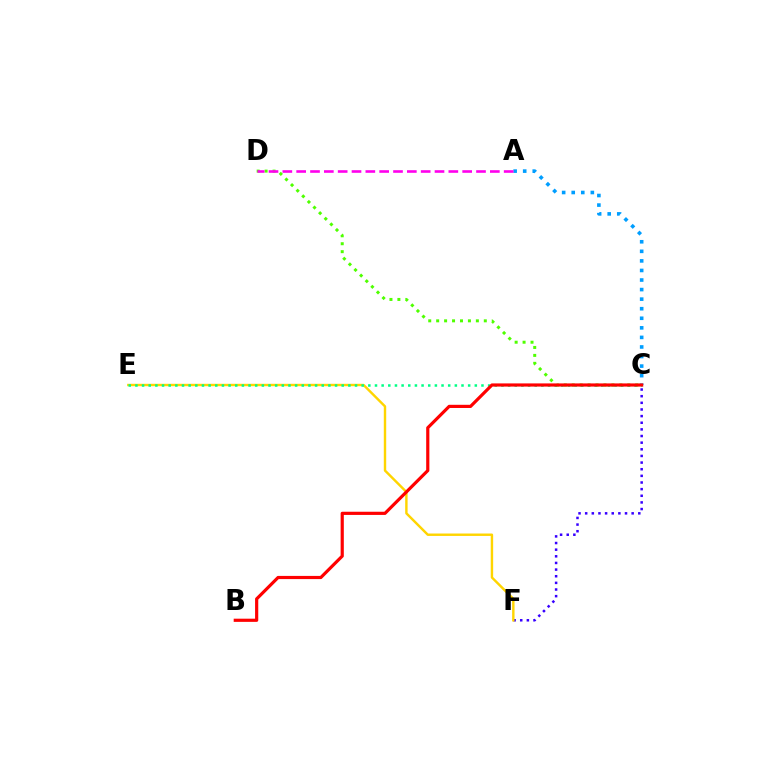{('A', 'C'): [{'color': '#009eff', 'line_style': 'dotted', 'thickness': 2.6}], ('C', 'F'): [{'color': '#3700ff', 'line_style': 'dotted', 'thickness': 1.8}], ('E', 'F'): [{'color': '#ffd500', 'line_style': 'solid', 'thickness': 1.74}], ('C', 'D'): [{'color': '#4fff00', 'line_style': 'dotted', 'thickness': 2.16}], ('C', 'E'): [{'color': '#00ff86', 'line_style': 'dotted', 'thickness': 1.81}], ('B', 'C'): [{'color': '#ff0000', 'line_style': 'solid', 'thickness': 2.29}], ('A', 'D'): [{'color': '#ff00ed', 'line_style': 'dashed', 'thickness': 1.88}]}